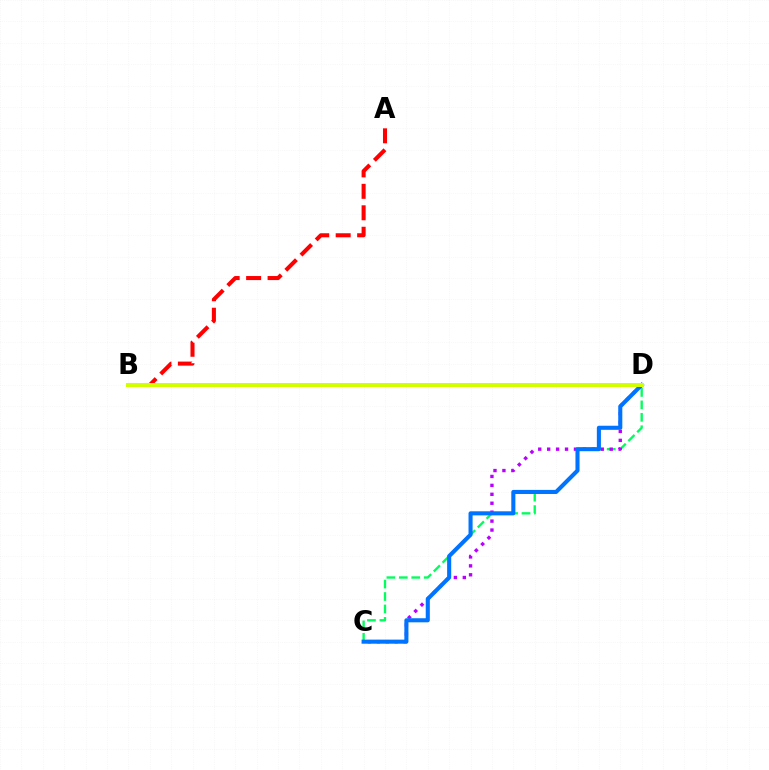{('C', 'D'): [{'color': '#00ff5c', 'line_style': 'dashed', 'thickness': 1.69}, {'color': '#b900ff', 'line_style': 'dotted', 'thickness': 2.43}, {'color': '#0074ff', 'line_style': 'solid', 'thickness': 2.94}], ('A', 'B'): [{'color': '#ff0000', 'line_style': 'dashed', 'thickness': 2.91}], ('B', 'D'): [{'color': '#d1ff00', 'line_style': 'solid', 'thickness': 2.88}]}